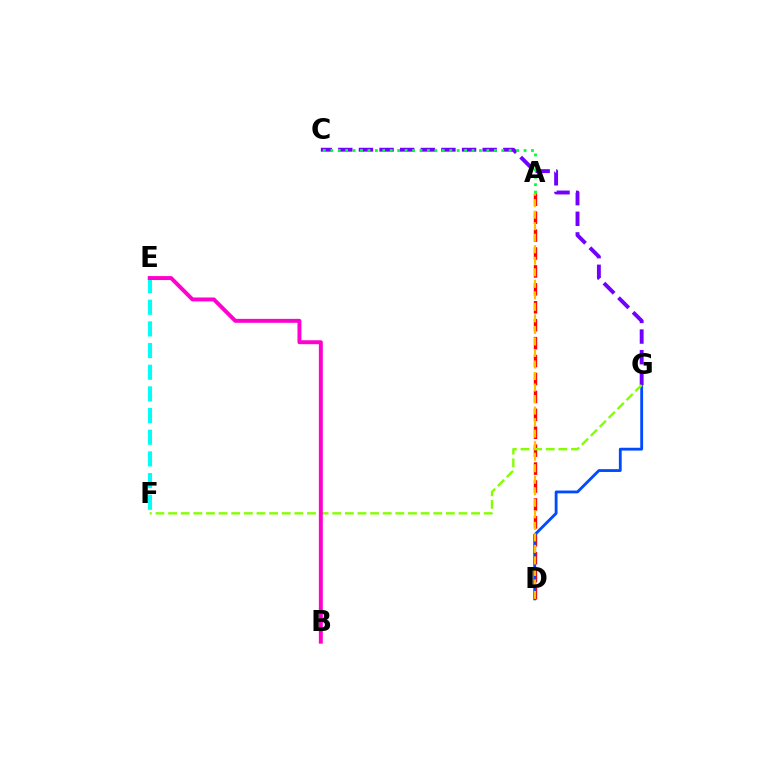{('A', 'D'): [{'color': '#ff0000', 'line_style': 'dashed', 'thickness': 2.43}, {'color': '#ffbd00', 'line_style': 'dashed', 'thickness': 1.57}], ('E', 'F'): [{'color': '#00fff6', 'line_style': 'dashed', 'thickness': 2.94}], ('D', 'G'): [{'color': '#004bff', 'line_style': 'solid', 'thickness': 2.03}], ('C', 'G'): [{'color': '#7200ff', 'line_style': 'dashed', 'thickness': 2.8}], ('F', 'G'): [{'color': '#84ff00', 'line_style': 'dashed', 'thickness': 1.72}], ('B', 'E'): [{'color': '#ff00cf', 'line_style': 'solid', 'thickness': 2.84}], ('A', 'C'): [{'color': '#00ff39', 'line_style': 'dotted', 'thickness': 2.02}]}